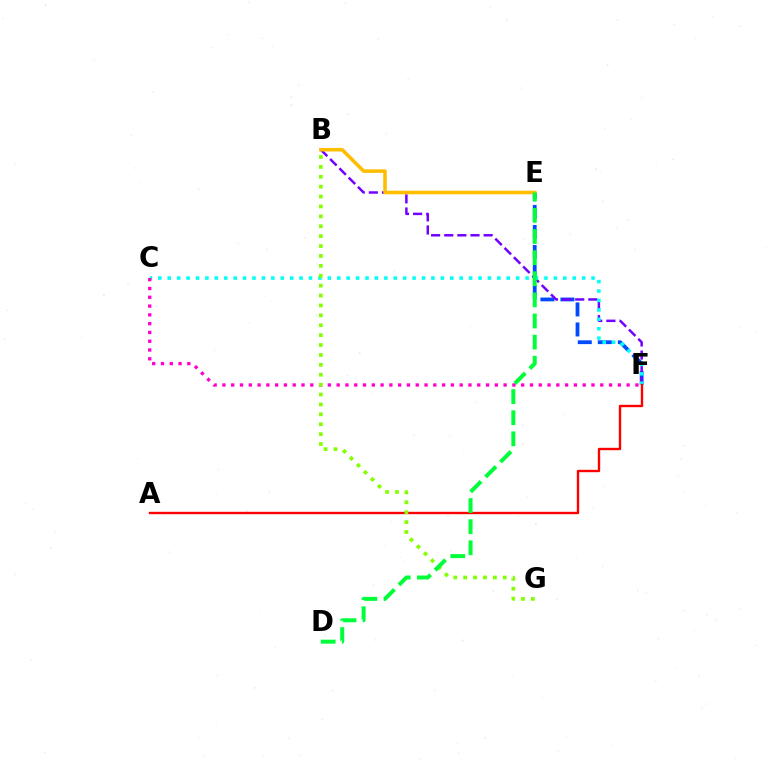{('E', 'F'): [{'color': '#004bff', 'line_style': 'dashed', 'thickness': 2.72}], ('B', 'F'): [{'color': '#7200ff', 'line_style': 'dashed', 'thickness': 1.78}], ('B', 'E'): [{'color': '#ffbd00', 'line_style': 'solid', 'thickness': 2.55}], ('C', 'F'): [{'color': '#00fff6', 'line_style': 'dotted', 'thickness': 2.56}, {'color': '#ff00cf', 'line_style': 'dotted', 'thickness': 2.39}], ('A', 'F'): [{'color': '#ff0000', 'line_style': 'solid', 'thickness': 1.7}], ('B', 'G'): [{'color': '#84ff00', 'line_style': 'dotted', 'thickness': 2.69}], ('D', 'E'): [{'color': '#00ff39', 'line_style': 'dashed', 'thickness': 2.87}]}